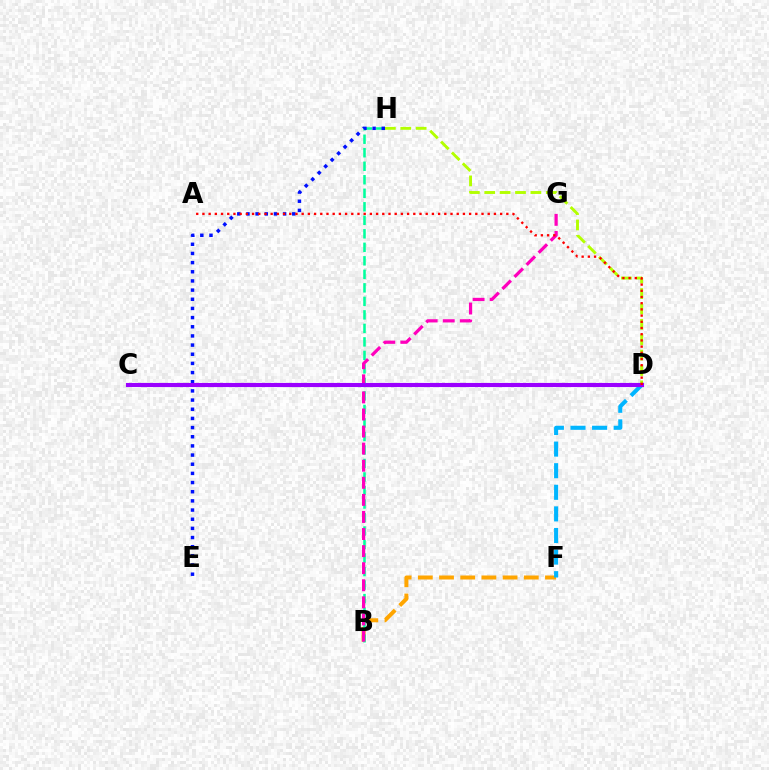{('B', 'F'): [{'color': '#ffa500', 'line_style': 'dashed', 'thickness': 2.88}], ('C', 'D'): [{'color': '#08ff00', 'line_style': 'solid', 'thickness': 1.71}, {'color': '#9b00ff', 'line_style': 'solid', 'thickness': 2.96}], ('B', 'H'): [{'color': '#00ff9d', 'line_style': 'dashed', 'thickness': 1.84}], ('E', 'H'): [{'color': '#0010ff', 'line_style': 'dotted', 'thickness': 2.49}], ('D', 'H'): [{'color': '#b3ff00', 'line_style': 'dashed', 'thickness': 2.09}], ('D', 'F'): [{'color': '#00b5ff', 'line_style': 'dashed', 'thickness': 2.93}], ('B', 'G'): [{'color': '#ff00bd', 'line_style': 'dashed', 'thickness': 2.32}], ('A', 'D'): [{'color': '#ff0000', 'line_style': 'dotted', 'thickness': 1.69}]}